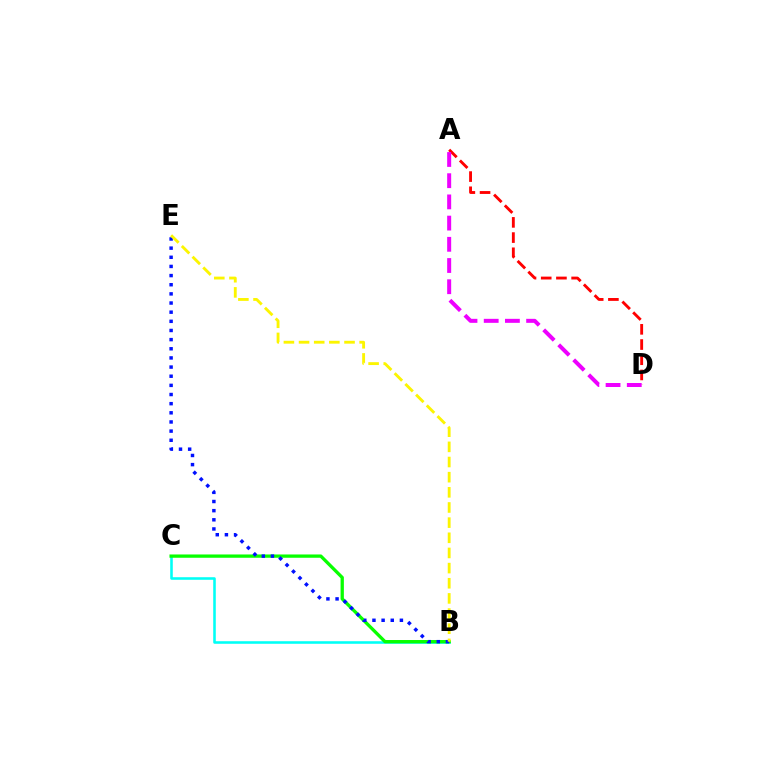{('A', 'D'): [{'color': '#ff0000', 'line_style': 'dashed', 'thickness': 2.07}, {'color': '#ee00ff', 'line_style': 'dashed', 'thickness': 2.88}], ('B', 'C'): [{'color': '#00fff6', 'line_style': 'solid', 'thickness': 1.85}, {'color': '#08ff00', 'line_style': 'solid', 'thickness': 2.37}], ('B', 'E'): [{'color': '#0010ff', 'line_style': 'dotted', 'thickness': 2.49}, {'color': '#fcf500', 'line_style': 'dashed', 'thickness': 2.06}]}